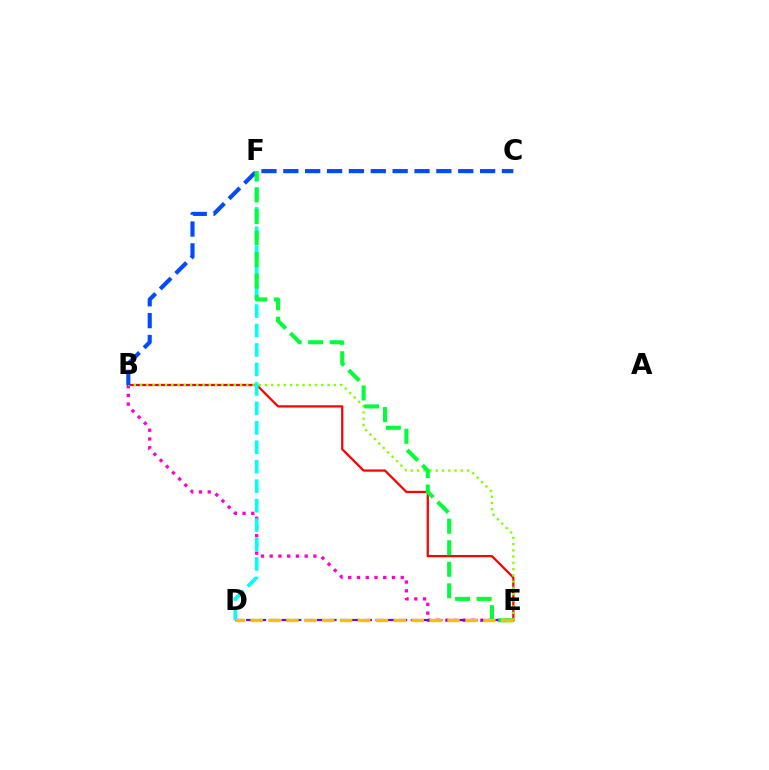{('B', 'E'): [{'color': '#ff00cf', 'line_style': 'dotted', 'thickness': 2.37}, {'color': '#ff0000', 'line_style': 'solid', 'thickness': 1.62}, {'color': '#84ff00', 'line_style': 'dotted', 'thickness': 1.7}], ('D', 'E'): [{'color': '#7200ff', 'line_style': 'dashed', 'thickness': 1.6}, {'color': '#ffbd00', 'line_style': 'dashed', 'thickness': 2.43}], ('D', 'F'): [{'color': '#00fff6', 'line_style': 'dashed', 'thickness': 2.64}], ('B', 'C'): [{'color': '#004bff', 'line_style': 'dashed', 'thickness': 2.97}], ('E', 'F'): [{'color': '#00ff39', 'line_style': 'dashed', 'thickness': 2.92}]}